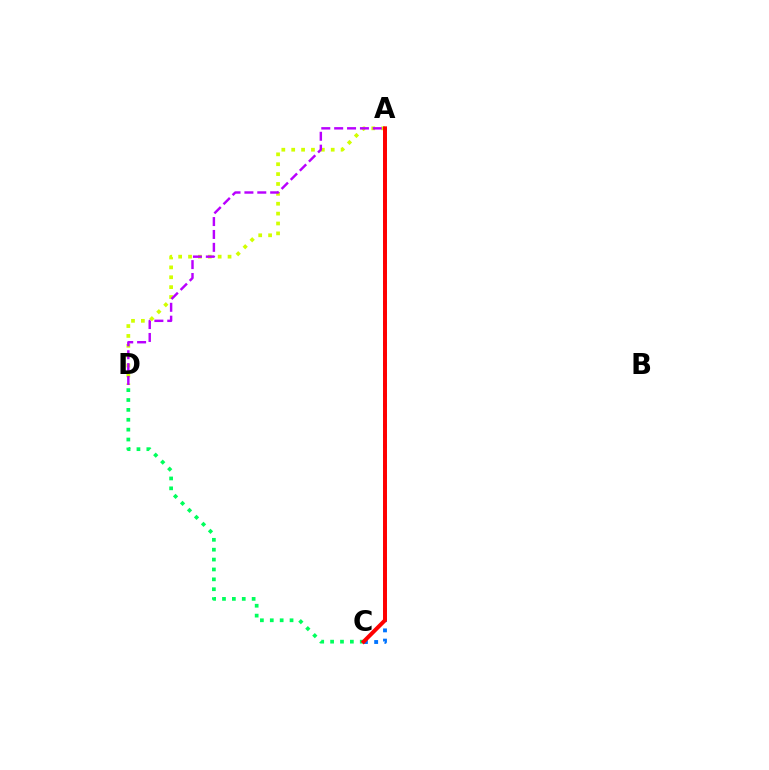{('C', 'D'): [{'color': '#00ff5c', 'line_style': 'dotted', 'thickness': 2.69}], ('A', 'D'): [{'color': '#d1ff00', 'line_style': 'dotted', 'thickness': 2.68}, {'color': '#b900ff', 'line_style': 'dashed', 'thickness': 1.75}], ('A', 'C'): [{'color': '#0074ff', 'line_style': 'dotted', 'thickness': 2.78}, {'color': '#ff0000', 'line_style': 'solid', 'thickness': 2.86}]}